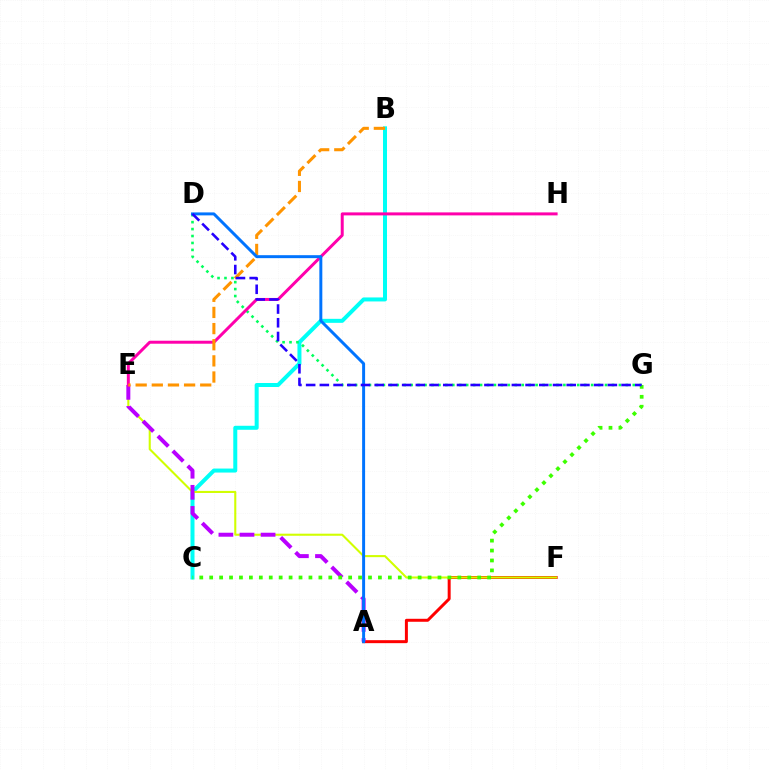{('B', 'C'): [{'color': '#00fff6', 'line_style': 'solid', 'thickness': 2.88}], ('A', 'F'): [{'color': '#ff0000', 'line_style': 'solid', 'thickness': 2.15}], ('E', 'F'): [{'color': '#d1ff00', 'line_style': 'solid', 'thickness': 1.5}], ('A', 'E'): [{'color': '#b900ff', 'line_style': 'dashed', 'thickness': 2.86}], ('D', 'G'): [{'color': '#00ff5c', 'line_style': 'dotted', 'thickness': 1.89}, {'color': '#2500ff', 'line_style': 'dashed', 'thickness': 1.86}], ('E', 'H'): [{'color': '#ff00ac', 'line_style': 'solid', 'thickness': 2.15}], ('B', 'E'): [{'color': '#ff9400', 'line_style': 'dashed', 'thickness': 2.19}], ('A', 'D'): [{'color': '#0074ff', 'line_style': 'solid', 'thickness': 2.14}], ('C', 'G'): [{'color': '#3dff00', 'line_style': 'dotted', 'thickness': 2.7}]}